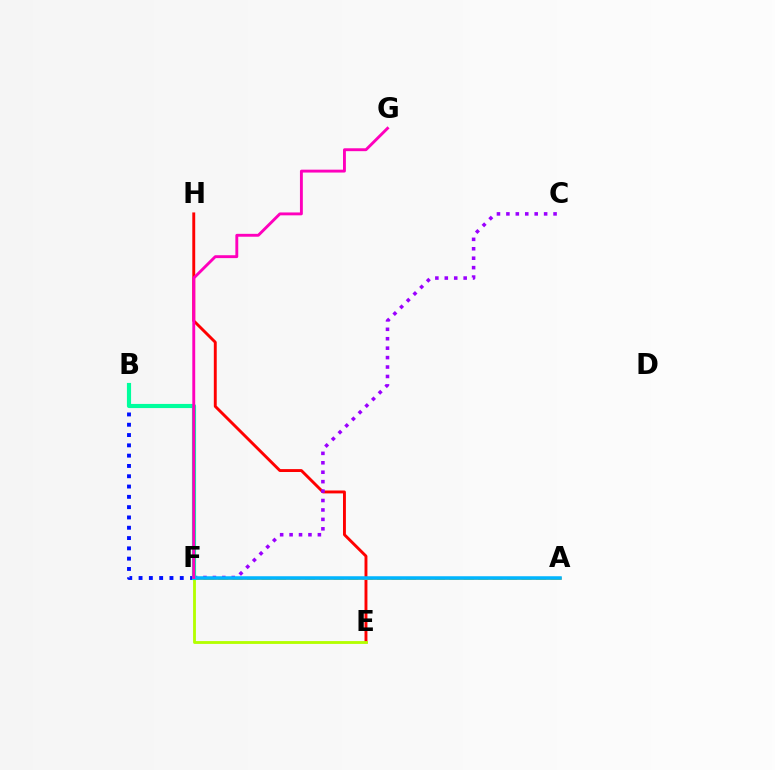{('E', 'H'): [{'color': '#ff0000', 'line_style': 'solid', 'thickness': 2.09}], ('C', 'F'): [{'color': '#9b00ff', 'line_style': 'dotted', 'thickness': 2.56}], ('B', 'F'): [{'color': '#0010ff', 'line_style': 'dotted', 'thickness': 2.8}, {'color': '#00ff9d', 'line_style': 'solid', 'thickness': 2.98}], ('A', 'F'): [{'color': '#08ff00', 'line_style': 'dashed', 'thickness': 1.96}, {'color': '#ffa500', 'line_style': 'solid', 'thickness': 1.87}, {'color': '#00b5ff', 'line_style': 'solid', 'thickness': 2.54}], ('E', 'F'): [{'color': '#b3ff00', 'line_style': 'solid', 'thickness': 2.04}], ('F', 'G'): [{'color': '#ff00bd', 'line_style': 'solid', 'thickness': 2.08}]}